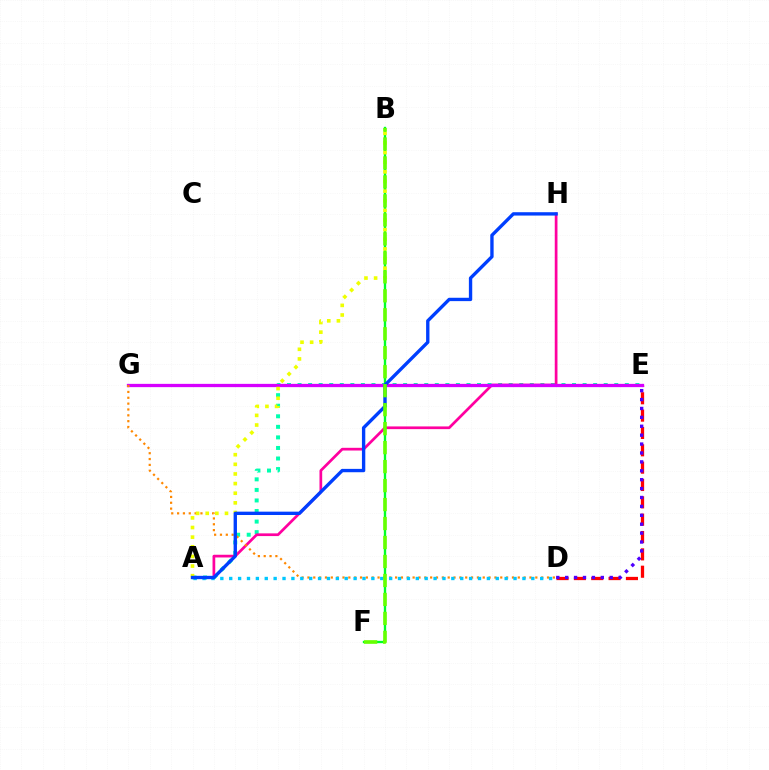{('D', 'E'): [{'color': '#ff0000', 'line_style': 'dashed', 'thickness': 2.36}, {'color': '#4f00ff', 'line_style': 'dotted', 'thickness': 2.42}], ('A', 'E'): [{'color': '#00ffaf', 'line_style': 'dotted', 'thickness': 2.87}], ('A', 'H'): [{'color': '#ff00a0', 'line_style': 'solid', 'thickness': 1.95}, {'color': '#003fff', 'line_style': 'solid', 'thickness': 2.41}], ('E', 'G'): [{'color': '#d600ff', 'line_style': 'solid', 'thickness': 2.36}], ('D', 'G'): [{'color': '#ff8800', 'line_style': 'dotted', 'thickness': 1.59}], ('B', 'F'): [{'color': '#00ff27', 'line_style': 'solid', 'thickness': 1.69}, {'color': '#66ff00', 'line_style': 'dashed', 'thickness': 2.58}], ('A', 'D'): [{'color': '#00c7ff', 'line_style': 'dotted', 'thickness': 2.41}], ('A', 'B'): [{'color': '#eeff00', 'line_style': 'dotted', 'thickness': 2.62}]}